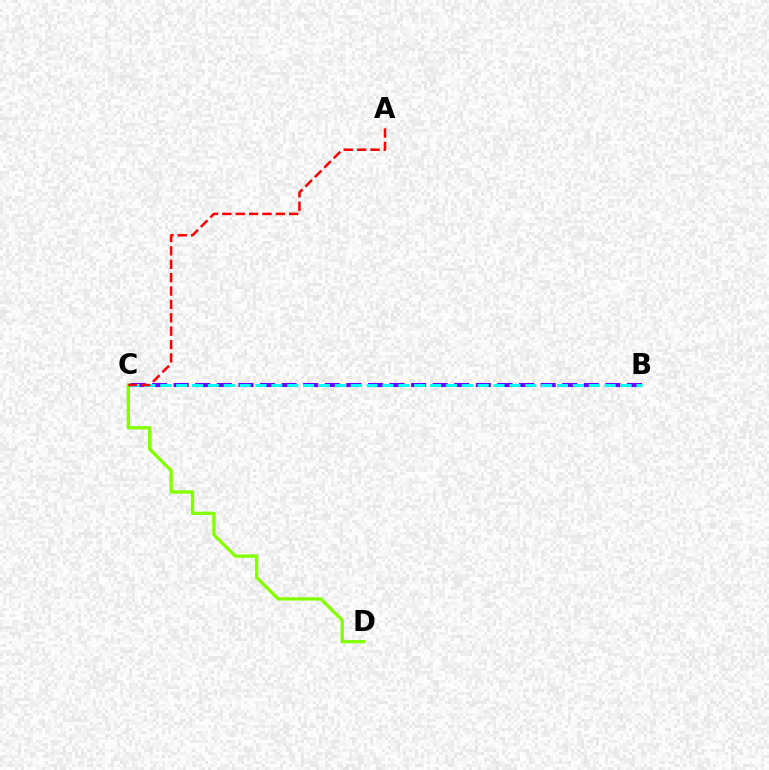{('B', 'C'): [{'color': '#7200ff', 'line_style': 'dashed', 'thickness': 2.93}, {'color': '#00fff6', 'line_style': 'dashed', 'thickness': 2.16}], ('C', 'D'): [{'color': '#84ff00', 'line_style': 'solid', 'thickness': 2.39}], ('A', 'C'): [{'color': '#ff0000', 'line_style': 'dashed', 'thickness': 1.82}]}